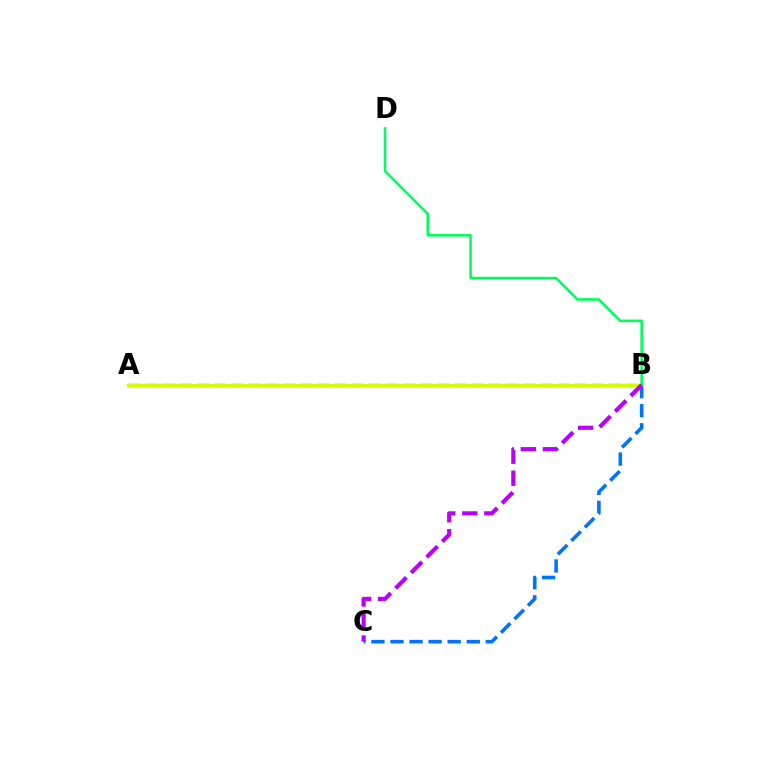{('A', 'B'): [{'color': '#ff0000', 'line_style': 'dashed', 'thickness': 2.33}, {'color': '#d1ff00', 'line_style': 'solid', 'thickness': 2.4}], ('B', 'C'): [{'color': '#0074ff', 'line_style': 'dashed', 'thickness': 2.59}, {'color': '#b900ff', 'line_style': 'dashed', 'thickness': 2.99}], ('B', 'D'): [{'color': '#00ff5c', 'line_style': 'solid', 'thickness': 1.86}]}